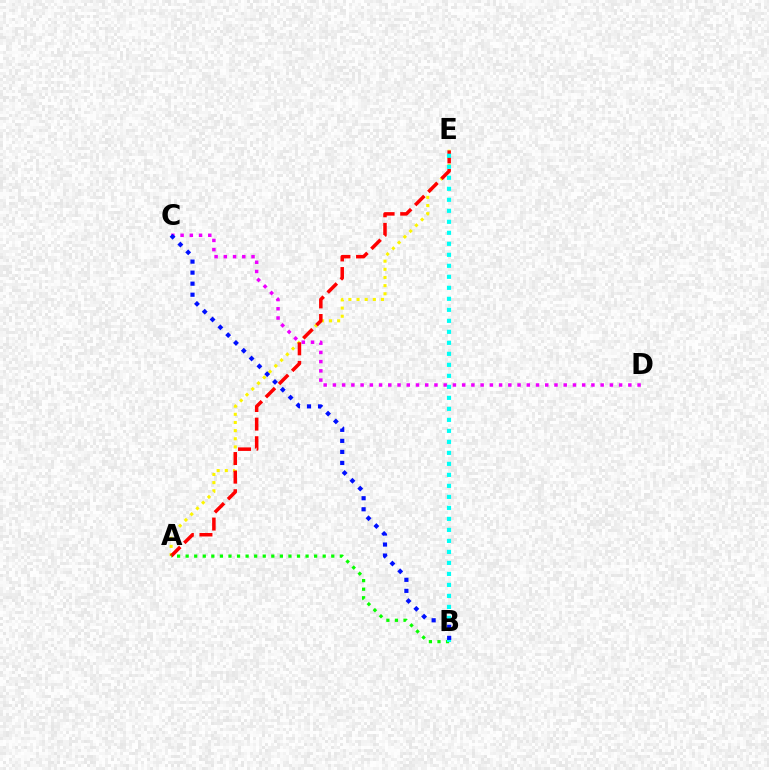{('A', 'E'): [{'color': '#fcf500', 'line_style': 'dotted', 'thickness': 2.22}, {'color': '#ff0000', 'line_style': 'dashed', 'thickness': 2.53}], ('C', 'D'): [{'color': '#ee00ff', 'line_style': 'dotted', 'thickness': 2.51}], ('A', 'B'): [{'color': '#08ff00', 'line_style': 'dotted', 'thickness': 2.33}], ('B', 'E'): [{'color': '#00fff6', 'line_style': 'dotted', 'thickness': 2.99}], ('B', 'C'): [{'color': '#0010ff', 'line_style': 'dotted', 'thickness': 3.0}]}